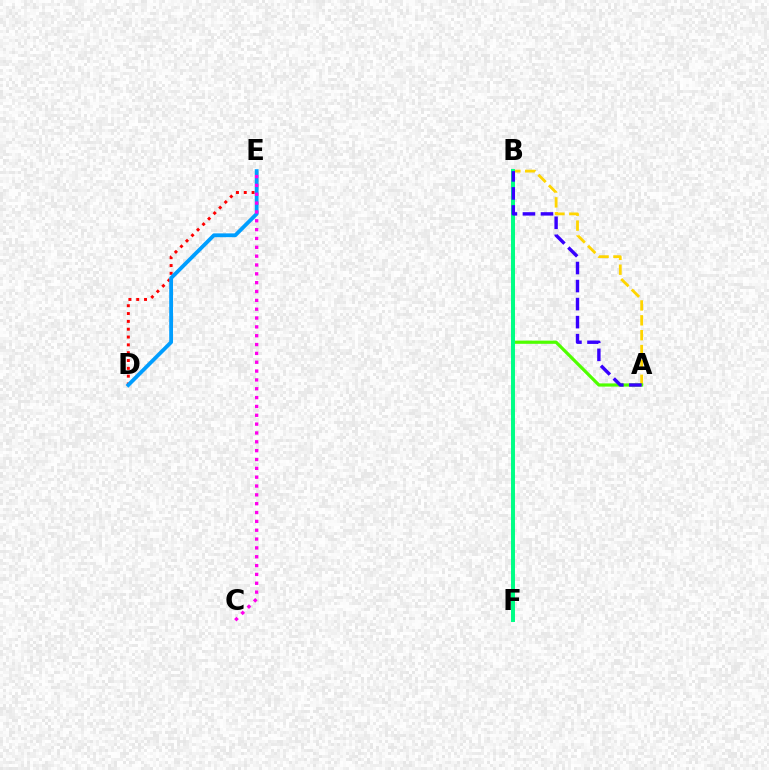{('A', 'B'): [{'color': '#ffd500', 'line_style': 'dashed', 'thickness': 2.02}, {'color': '#4fff00', 'line_style': 'solid', 'thickness': 2.3}, {'color': '#3700ff', 'line_style': 'dashed', 'thickness': 2.45}], ('B', 'F'): [{'color': '#00ff86', 'line_style': 'solid', 'thickness': 2.85}], ('D', 'E'): [{'color': '#ff0000', 'line_style': 'dotted', 'thickness': 2.13}, {'color': '#009eff', 'line_style': 'solid', 'thickness': 2.74}], ('C', 'E'): [{'color': '#ff00ed', 'line_style': 'dotted', 'thickness': 2.4}]}